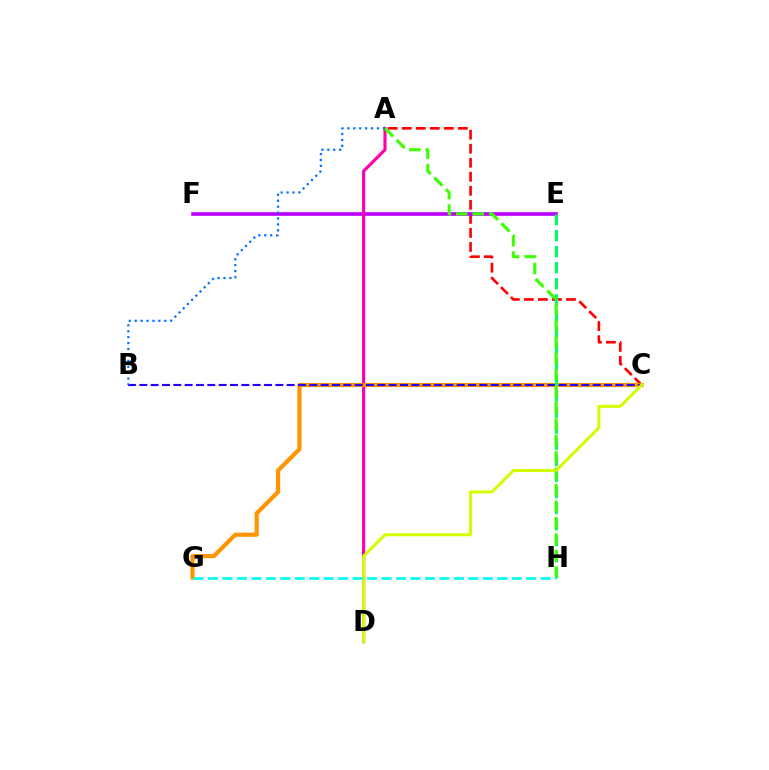{('A', 'C'): [{'color': '#ff0000', 'line_style': 'dashed', 'thickness': 1.91}], ('E', 'F'): [{'color': '#b900ff', 'line_style': 'solid', 'thickness': 2.62}], ('A', 'D'): [{'color': '#ff00ac', 'line_style': 'solid', 'thickness': 2.26}], ('C', 'G'): [{'color': '#ff9400', 'line_style': 'solid', 'thickness': 2.99}], ('B', 'C'): [{'color': '#2500ff', 'line_style': 'dashed', 'thickness': 1.54}], ('E', 'H'): [{'color': '#00ff5c', 'line_style': 'dashed', 'thickness': 2.18}], ('A', 'H'): [{'color': '#3dff00', 'line_style': 'dashed', 'thickness': 2.23}], ('C', 'D'): [{'color': '#d1ff00', 'line_style': 'solid', 'thickness': 2.17}], ('A', 'B'): [{'color': '#0074ff', 'line_style': 'dotted', 'thickness': 1.61}], ('G', 'H'): [{'color': '#00fff6', 'line_style': 'dashed', 'thickness': 1.96}]}